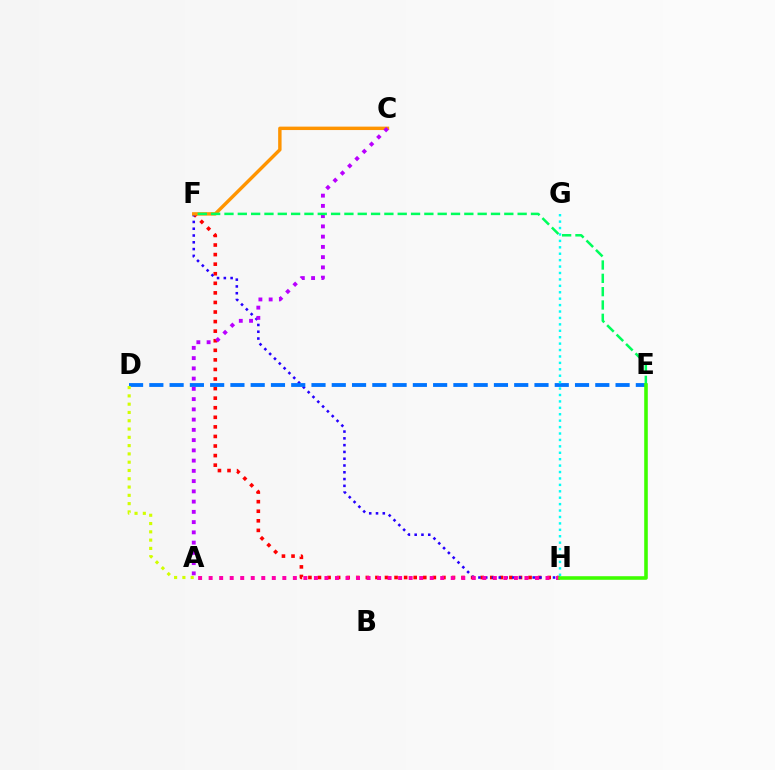{('F', 'H'): [{'color': '#ff0000', 'line_style': 'dotted', 'thickness': 2.6}, {'color': '#2500ff', 'line_style': 'dotted', 'thickness': 1.84}], ('D', 'E'): [{'color': '#0074ff', 'line_style': 'dashed', 'thickness': 2.75}], ('C', 'F'): [{'color': '#ff9400', 'line_style': 'solid', 'thickness': 2.46}], ('A', 'H'): [{'color': '#ff00ac', 'line_style': 'dotted', 'thickness': 2.86}], ('G', 'H'): [{'color': '#00fff6', 'line_style': 'dotted', 'thickness': 1.74}], ('A', 'C'): [{'color': '#b900ff', 'line_style': 'dotted', 'thickness': 2.78}], ('E', 'F'): [{'color': '#00ff5c', 'line_style': 'dashed', 'thickness': 1.81}], ('A', 'D'): [{'color': '#d1ff00', 'line_style': 'dotted', 'thickness': 2.25}], ('E', 'H'): [{'color': '#3dff00', 'line_style': 'solid', 'thickness': 2.58}]}